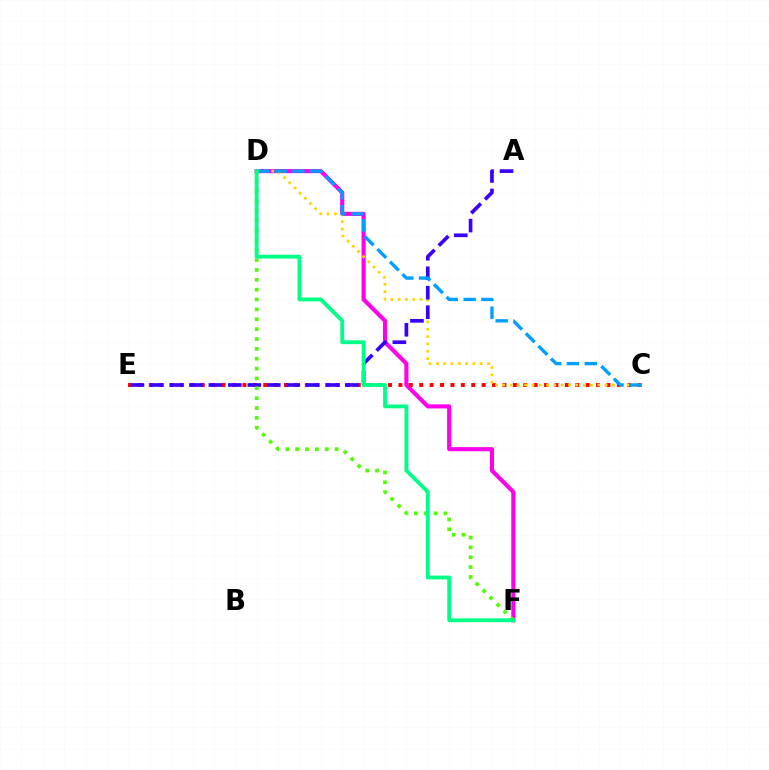{('D', 'F'): [{'color': '#ff00ed', 'line_style': 'solid', 'thickness': 2.96}, {'color': '#4fff00', 'line_style': 'dotted', 'thickness': 2.68}, {'color': '#00ff86', 'line_style': 'solid', 'thickness': 2.77}], ('C', 'E'): [{'color': '#ff0000', 'line_style': 'dotted', 'thickness': 2.83}], ('C', 'D'): [{'color': '#ffd500', 'line_style': 'dotted', 'thickness': 1.99}, {'color': '#009eff', 'line_style': 'dashed', 'thickness': 2.42}], ('A', 'E'): [{'color': '#3700ff', 'line_style': 'dashed', 'thickness': 2.65}]}